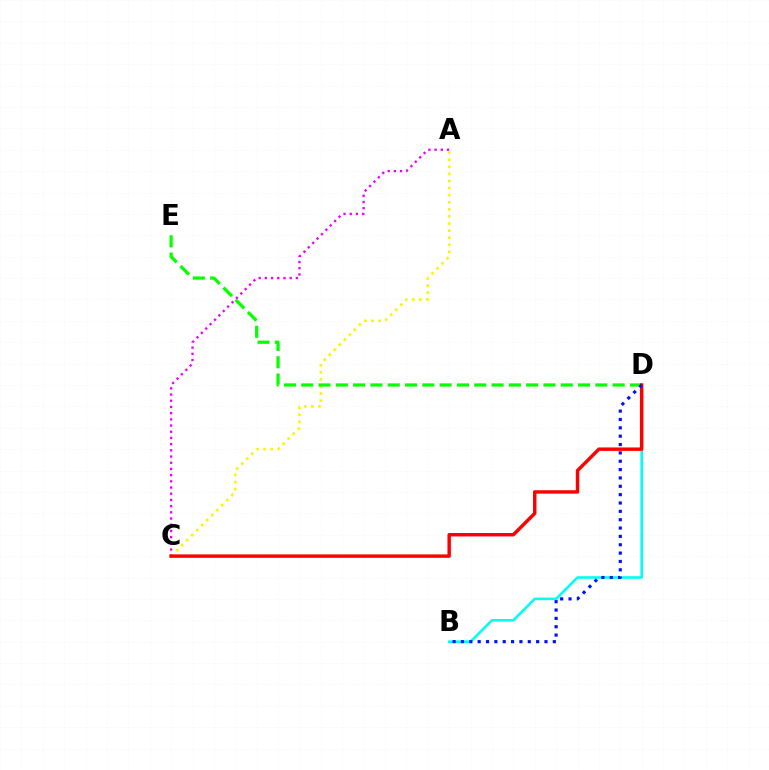{('A', 'C'): [{'color': '#fcf500', 'line_style': 'dotted', 'thickness': 1.93}, {'color': '#ee00ff', 'line_style': 'dotted', 'thickness': 1.68}], ('D', 'E'): [{'color': '#08ff00', 'line_style': 'dashed', 'thickness': 2.35}], ('B', 'D'): [{'color': '#00fff6', 'line_style': 'solid', 'thickness': 1.88}, {'color': '#0010ff', 'line_style': 'dotted', 'thickness': 2.27}], ('C', 'D'): [{'color': '#ff0000', 'line_style': 'solid', 'thickness': 2.47}]}